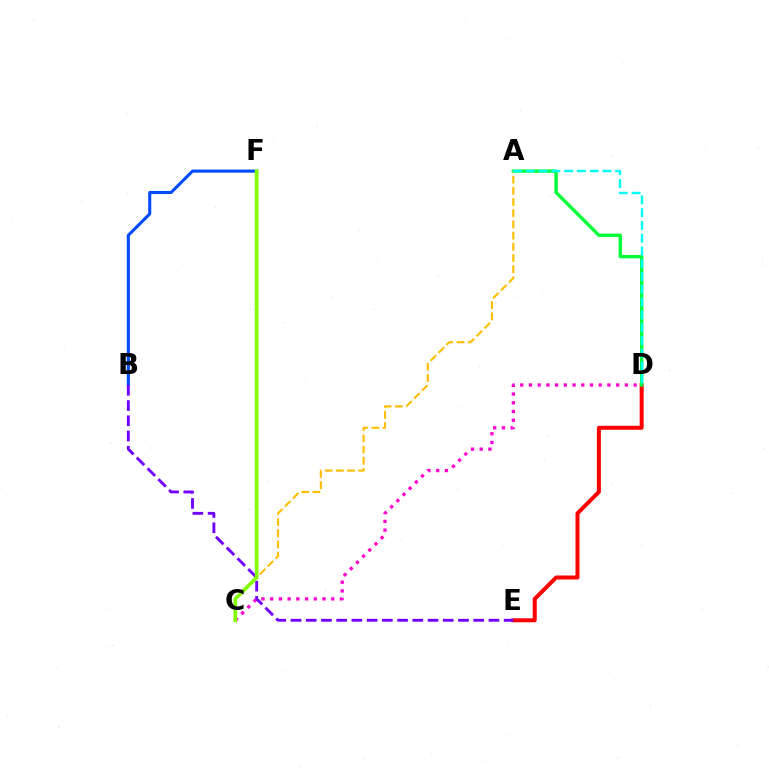{('C', 'D'): [{'color': '#ff00cf', 'line_style': 'dotted', 'thickness': 2.37}], ('D', 'E'): [{'color': '#ff0000', 'line_style': 'solid', 'thickness': 2.88}], ('B', 'F'): [{'color': '#004bff', 'line_style': 'solid', 'thickness': 2.22}], ('B', 'E'): [{'color': '#7200ff', 'line_style': 'dashed', 'thickness': 2.07}], ('A', 'D'): [{'color': '#00ff39', 'line_style': 'solid', 'thickness': 2.43}, {'color': '#00fff6', 'line_style': 'dashed', 'thickness': 1.74}], ('A', 'C'): [{'color': '#ffbd00', 'line_style': 'dashed', 'thickness': 1.52}], ('C', 'F'): [{'color': '#84ff00', 'line_style': 'solid', 'thickness': 2.67}]}